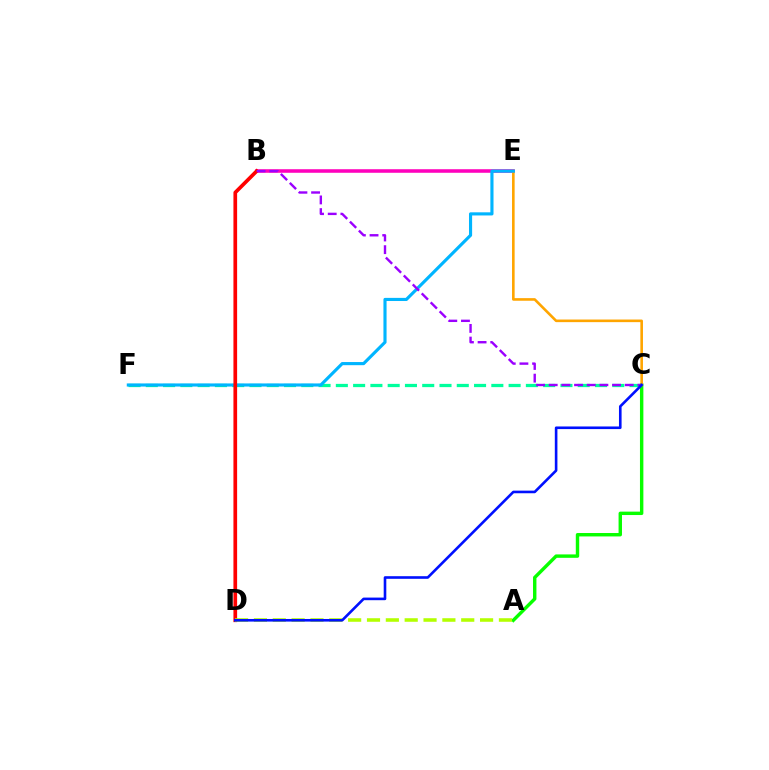{('A', 'C'): [{'color': '#08ff00', 'line_style': 'solid', 'thickness': 2.46}], ('B', 'E'): [{'color': '#ff00bd', 'line_style': 'solid', 'thickness': 2.56}], ('C', 'E'): [{'color': '#ffa500', 'line_style': 'solid', 'thickness': 1.88}], ('C', 'F'): [{'color': '#00ff9d', 'line_style': 'dashed', 'thickness': 2.35}], ('E', 'F'): [{'color': '#00b5ff', 'line_style': 'solid', 'thickness': 2.26}], ('B', 'D'): [{'color': '#ff0000', 'line_style': 'solid', 'thickness': 2.65}], ('B', 'C'): [{'color': '#9b00ff', 'line_style': 'dashed', 'thickness': 1.72}], ('A', 'D'): [{'color': '#b3ff00', 'line_style': 'dashed', 'thickness': 2.56}], ('C', 'D'): [{'color': '#0010ff', 'line_style': 'solid', 'thickness': 1.88}]}